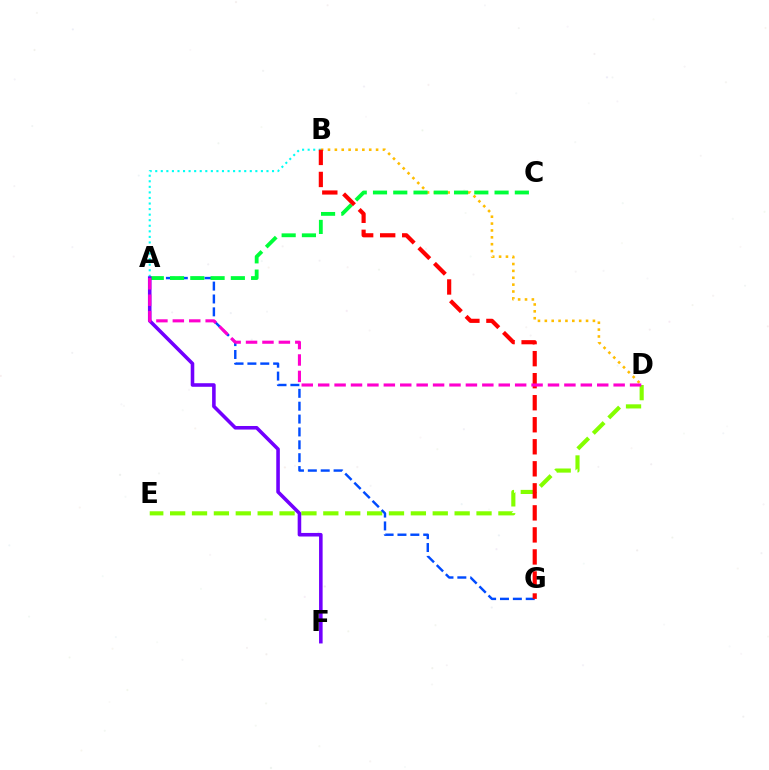{('B', 'D'): [{'color': '#ffbd00', 'line_style': 'dotted', 'thickness': 1.87}], ('D', 'E'): [{'color': '#84ff00', 'line_style': 'dashed', 'thickness': 2.97}], ('A', 'G'): [{'color': '#004bff', 'line_style': 'dashed', 'thickness': 1.75}], ('A', 'B'): [{'color': '#00fff6', 'line_style': 'dotted', 'thickness': 1.51}], ('A', 'C'): [{'color': '#00ff39', 'line_style': 'dashed', 'thickness': 2.75}], ('B', 'G'): [{'color': '#ff0000', 'line_style': 'dashed', 'thickness': 2.99}], ('A', 'F'): [{'color': '#7200ff', 'line_style': 'solid', 'thickness': 2.57}], ('A', 'D'): [{'color': '#ff00cf', 'line_style': 'dashed', 'thickness': 2.23}]}